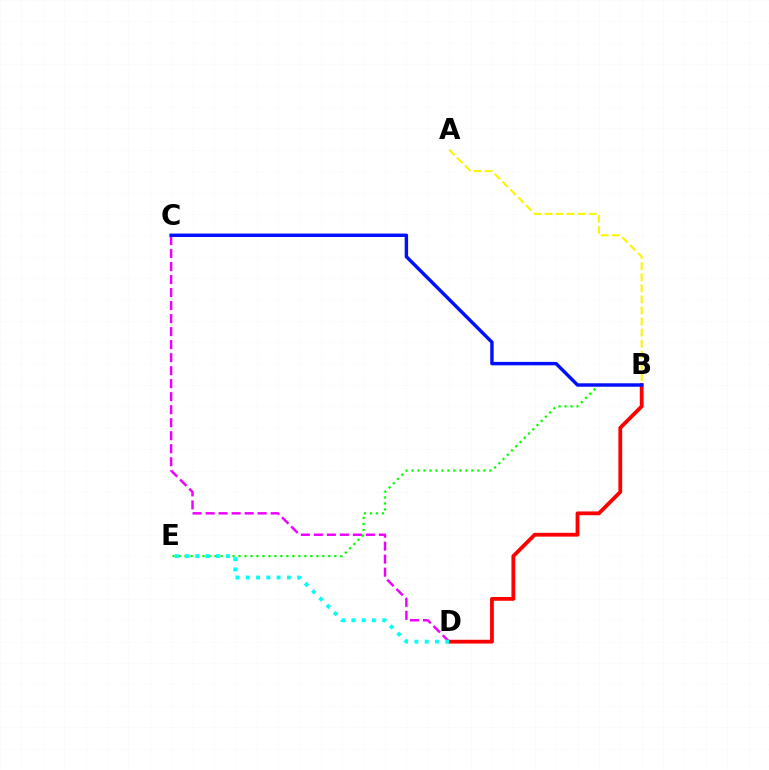{('B', 'E'): [{'color': '#08ff00', 'line_style': 'dotted', 'thickness': 1.63}], ('A', 'B'): [{'color': '#fcf500', 'line_style': 'dashed', 'thickness': 1.51}], ('C', 'D'): [{'color': '#ee00ff', 'line_style': 'dashed', 'thickness': 1.77}], ('B', 'D'): [{'color': '#ff0000', 'line_style': 'solid', 'thickness': 2.73}], ('D', 'E'): [{'color': '#00fff6', 'line_style': 'dotted', 'thickness': 2.79}], ('B', 'C'): [{'color': '#0010ff', 'line_style': 'solid', 'thickness': 2.46}]}